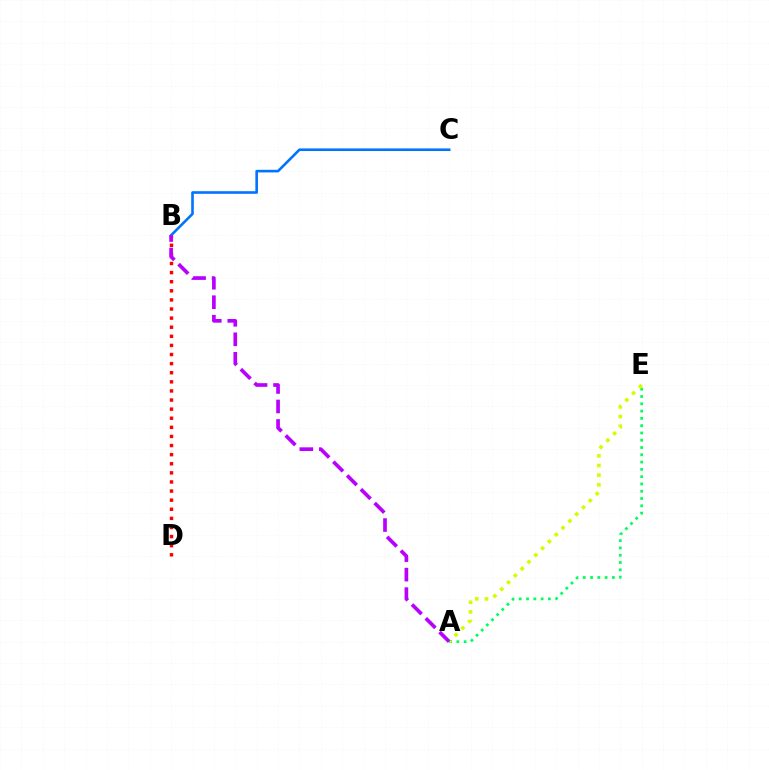{('A', 'E'): [{'color': '#00ff5c', 'line_style': 'dotted', 'thickness': 1.98}, {'color': '#d1ff00', 'line_style': 'dotted', 'thickness': 2.62}], ('B', 'D'): [{'color': '#ff0000', 'line_style': 'dotted', 'thickness': 2.47}], ('B', 'C'): [{'color': '#0074ff', 'line_style': 'solid', 'thickness': 1.88}], ('A', 'B'): [{'color': '#b900ff', 'line_style': 'dashed', 'thickness': 2.65}]}